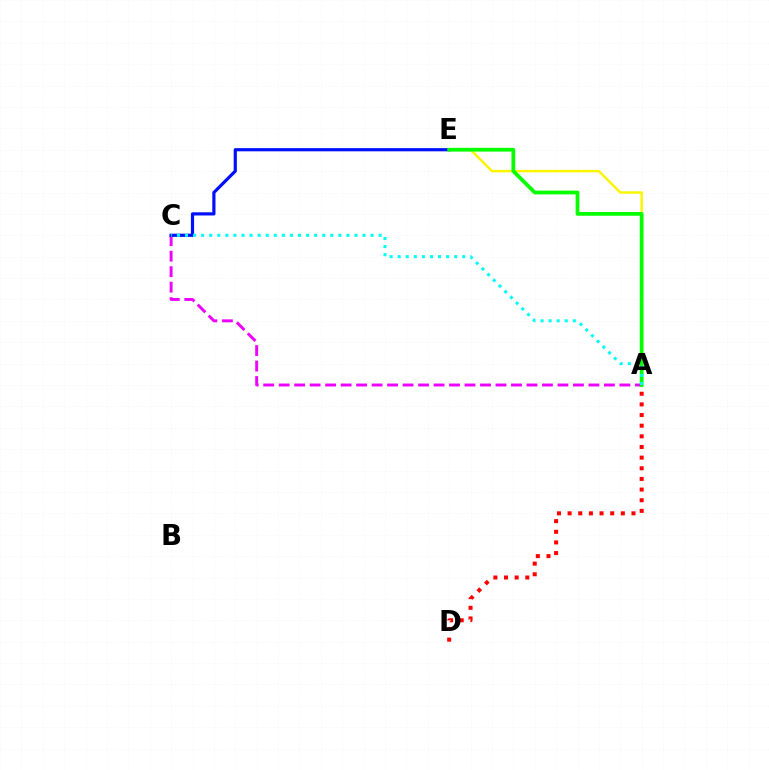{('A', 'E'): [{'color': '#fcf500', 'line_style': 'solid', 'thickness': 1.77}, {'color': '#08ff00', 'line_style': 'solid', 'thickness': 2.71}], ('A', 'C'): [{'color': '#ee00ff', 'line_style': 'dashed', 'thickness': 2.1}, {'color': '#00fff6', 'line_style': 'dotted', 'thickness': 2.19}], ('C', 'E'): [{'color': '#0010ff', 'line_style': 'solid', 'thickness': 2.3}], ('A', 'D'): [{'color': '#ff0000', 'line_style': 'dotted', 'thickness': 2.89}]}